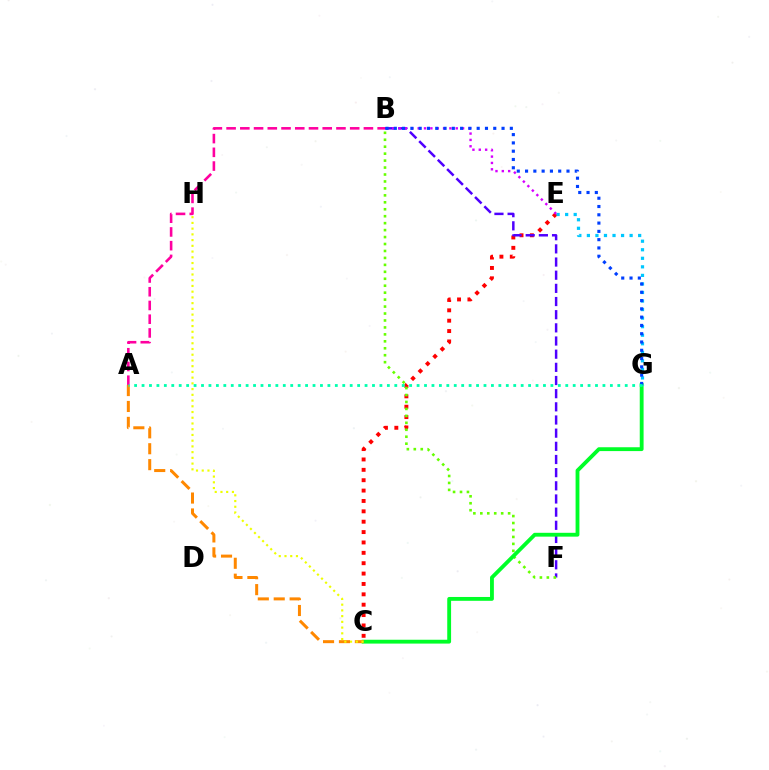{('C', 'E'): [{'color': '#ff0000', 'line_style': 'dotted', 'thickness': 2.82}], ('B', 'F'): [{'color': '#4f00ff', 'line_style': 'dashed', 'thickness': 1.79}, {'color': '#66ff00', 'line_style': 'dotted', 'thickness': 1.89}], ('A', 'B'): [{'color': '#ff00a0', 'line_style': 'dashed', 'thickness': 1.87}], ('C', 'G'): [{'color': '#00ff27', 'line_style': 'solid', 'thickness': 2.76}], ('E', 'G'): [{'color': '#00c7ff', 'line_style': 'dotted', 'thickness': 2.32}], ('A', 'C'): [{'color': '#ff8800', 'line_style': 'dashed', 'thickness': 2.16}], ('B', 'E'): [{'color': '#d600ff', 'line_style': 'dotted', 'thickness': 1.72}], ('B', 'G'): [{'color': '#003fff', 'line_style': 'dotted', 'thickness': 2.25}], ('C', 'H'): [{'color': '#eeff00', 'line_style': 'dotted', 'thickness': 1.56}], ('A', 'G'): [{'color': '#00ffaf', 'line_style': 'dotted', 'thickness': 2.02}]}